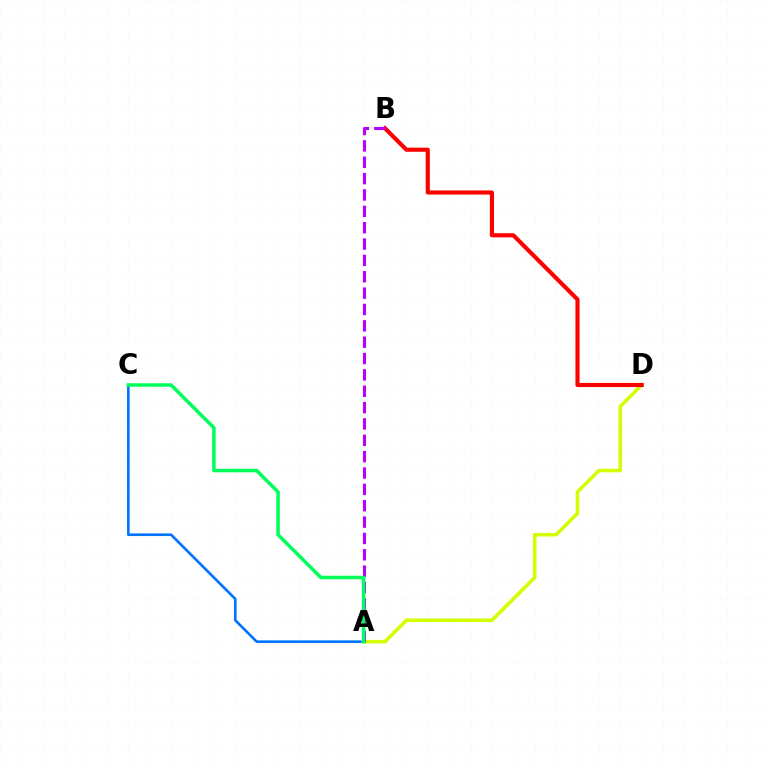{('A', 'C'): [{'color': '#0074ff', 'line_style': 'solid', 'thickness': 1.89}, {'color': '#00ff5c', 'line_style': 'solid', 'thickness': 2.53}], ('A', 'D'): [{'color': '#d1ff00', 'line_style': 'solid', 'thickness': 2.55}], ('B', 'D'): [{'color': '#ff0000', 'line_style': 'solid', 'thickness': 2.97}], ('A', 'B'): [{'color': '#b900ff', 'line_style': 'dashed', 'thickness': 2.22}]}